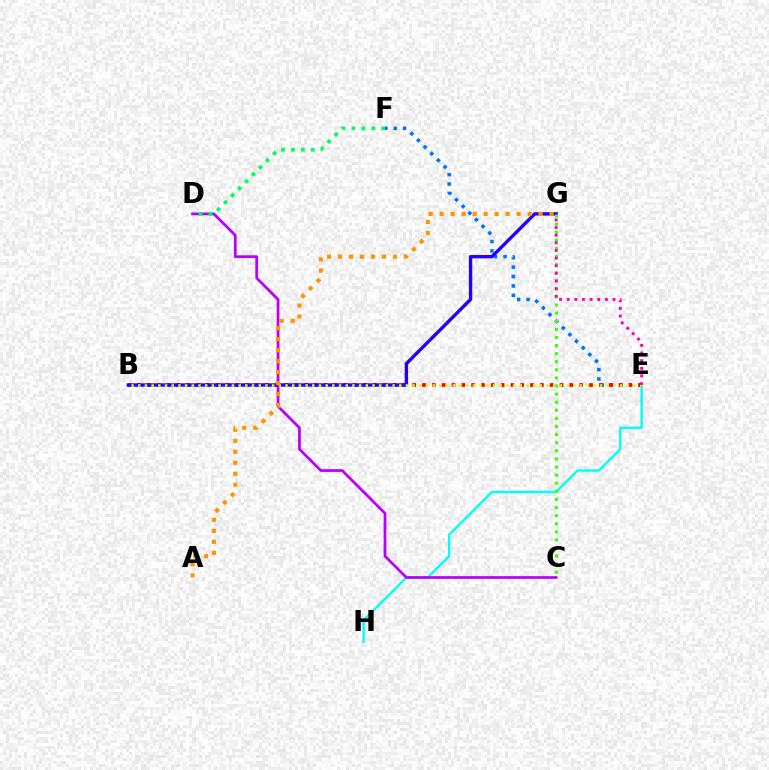{('E', 'H'): [{'color': '#00fff6', 'line_style': 'solid', 'thickness': 1.71}], ('E', 'F'): [{'color': '#0074ff', 'line_style': 'dotted', 'thickness': 2.55}], ('C', 'D'): [{'color': '#b900ff', 'line_style': 'solid', 'thickness': 1.97}], ('B', 'E'): [{'color': '#ff0000', 'line_style': 'dotted', 'thickness': 2.67}, {'color': '#d1ff00', 'line_style': 'dotted', 'thickness': 1.82}], ('B', 'G'): [{'color': '#2500ff', 'line_style': 'solid', 'thickness': 2.44}], ('C', 'G'): [{'color': '#3dff00', 'line_style': 'dotted', 'thickness': 2.2}], ('D', 'F'): [{'color': '#00ff5c', 'line_style': 'dotted', 'thickness': 2.69}], ('A', 'G'): [{'color': '#ff9400', 'line_style': 'dotted', 'thickness': 2.99}], ('E', 'G'): [{'color': '#ff00ac', 'line_style': 'dotted', 'thickness': 2.07}]}